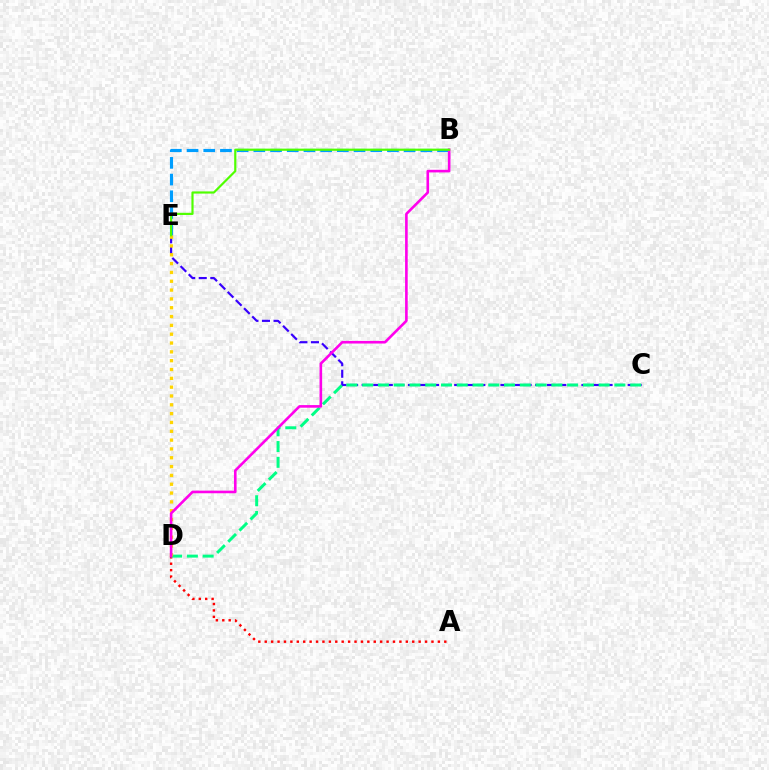{('B', 'E'): [{'color': '#009eff', 'line_style': 'dashed', 'thickness': 2.27}, {'color': '#4fff00', 'line_style': 'solid', 'thickness': 1.57}], ('C', 'E'): [{'color': '#3700ff', 'line_style': 'dashed', 'thickness': 1.57}], ('A', 'D'): [{'color': '#ff0000', 'line_style': 'dotted', 'thickness': 1.74}], ('C', 'D'): [{'color': '#00ff86', 'line_style': 'dashed', 'thickness': 2.14}], ('D', 'E'): [{'color': '#ffd500', 'line_style': 'dotted', 'thickness': 2.4}], ('B', 'D'): [{'color': '#ff00ed', 'line_style': 'solid', 'thickness': 1.88}]}